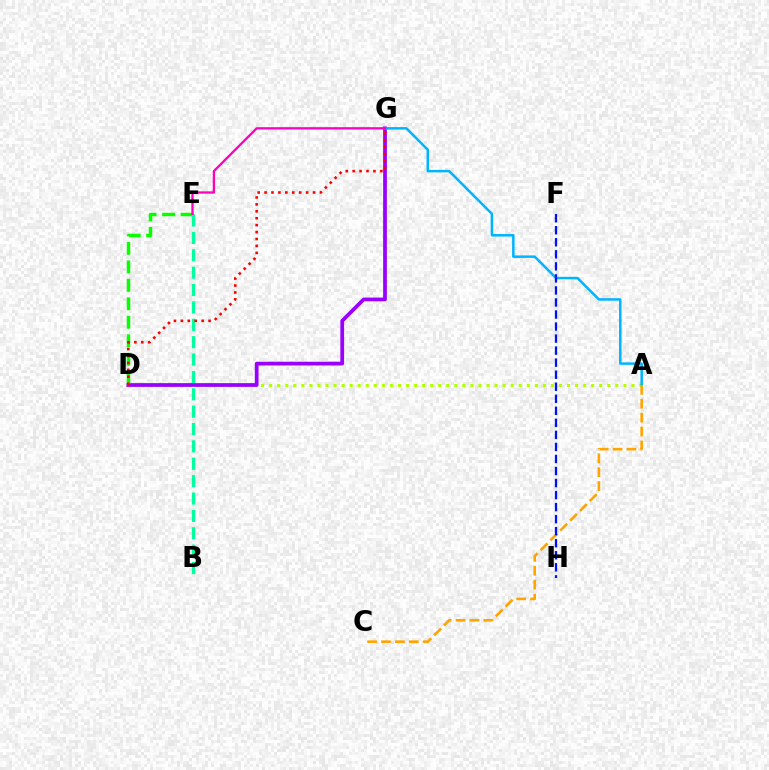{('A', 'D'): [{'color': '#b3ff00', 'line_style': 'dotted', 'thickness': 2.19}], ('D', 'G'): [{'color': '#9b00ff', 'line_style': 'solid', 'thickness': 2.69}, {'color': '#ff0000', 'line_style': 'dotted', 'thickness': 1.88}], ('D', 'E'): [{'color': '#08ff00', 'line_style': 'dashed', 'thickness': 2.51}], ('B', 'E'): [{'color': '#00ff9d', 'line_style': 'dashed', 'thickness': 2.36}], ('A', 'G'): [{'color': '#00b5ff', 'line_style': 'solid', 'thickness': 1.8}], ('A', 'C'): [{'color': '#ffa500', 'line_style': 'dashed', 'thickness': 1.89}], ('E', 'G'): [{'color': '#ff00bd', 'line_style': 'solid', 'thickness': 1.66}], ('F', 'H'): [{'color': '#0010ff', 'line_style': 'dashed', 'thickness': 1.64}]}